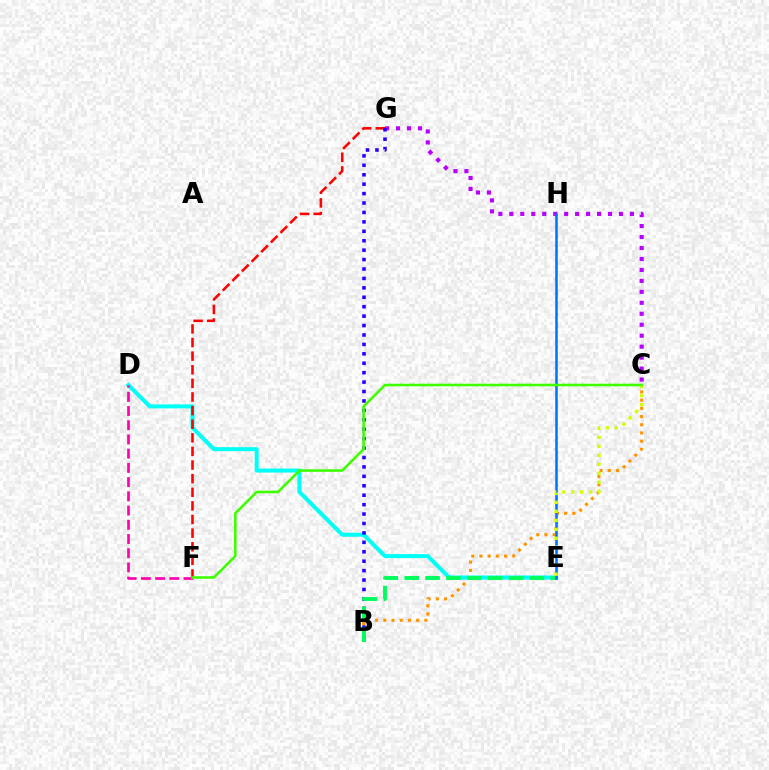{('D', 'E'): [{'color': '#00fff6', 'line_style': 'solid', 'thickness': 2.9}], ('F', 'G'): [{'color': '#ff0000', 'line_style': 'dashed', 'thickness': 1.85}], ('B', 'C'): [{'color': '#ff9400', 'line_style': 'dotted', 'thickness': 2.23}], ('C', 'G'): [{'color': '#b900ff', 'line_style': 'dotted', 'thickness': 2.98}], ('B', 'G'): [{'color': '#2500ff', 'line_style': 'dotted', 'thickness': 2.56}], ('B', 'E'): [{'color': '#00ff5c', 'line_style': 'dashed', 'thickness': 2.84}], ('E', 'H'): [{'color': '#0074ff', 'line_style': 'solid', 'thickness': 1.83}], ('C', 'E'): [{'color': '#d1ff00', 'line_style': 'dotted', 'thickness': 2.44}], ('D', 'F'): [{'color': '#ff00ac', 'line_style': 'dashed', 'thickness': 1.93}], ('C', 'F'): [{'color': '#3dff00', 'line_style': 'solid', 'thickness': 1.86}]}